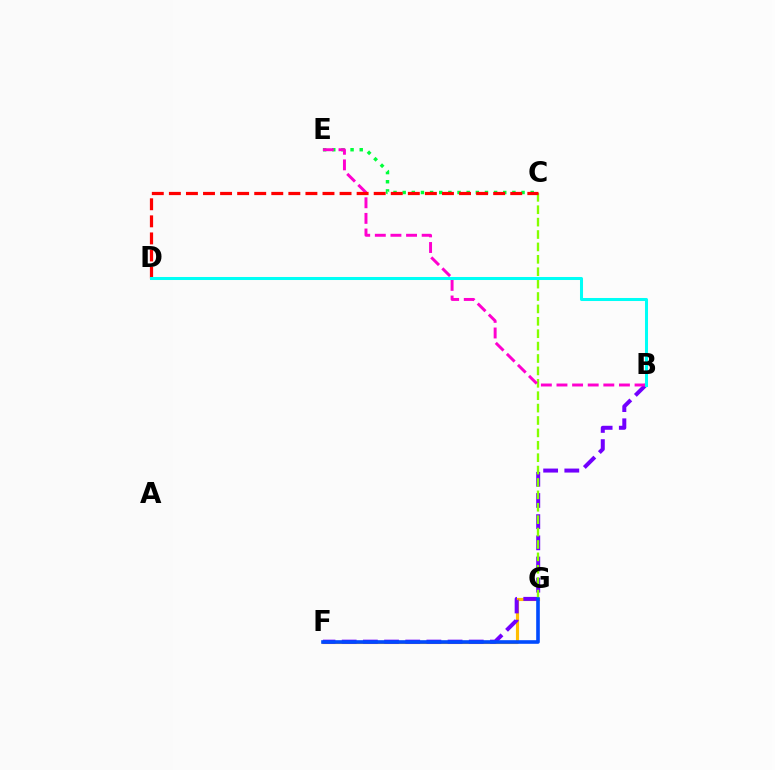{('F', 'G'): [{'color': '#ffbd00', 'line_style': 'solid', 'thickness': 2.27}, {'color': '#004bff', 'line_style': 'solid', 'thickness': 2.6}], ('C', 'E'): [{'color': '#00ff39', 'line_style': 'dotted', 'thickness': 2.48}], ('B', 'F'): [{'color': '#7200ff', 'line_style': 'dashed', 'thickness': 2.88}], ('C', 'G'): [{'color': '#84ff00', 'line_style': 'dashed', 'thickness': 1.68}], ('B', 'E'): [{'color': '#ff00cf', 'line_style': 'dashed', 'thickness': 2.12}], ('C', 'D'): [{'color': '#ff0000', 'line_style': 'dashed', 'thickness': 2.32}], ('B', 'D'): [{'color': '#00fff6', 'line_style': 'solid', 'thickness': 2.18}]}